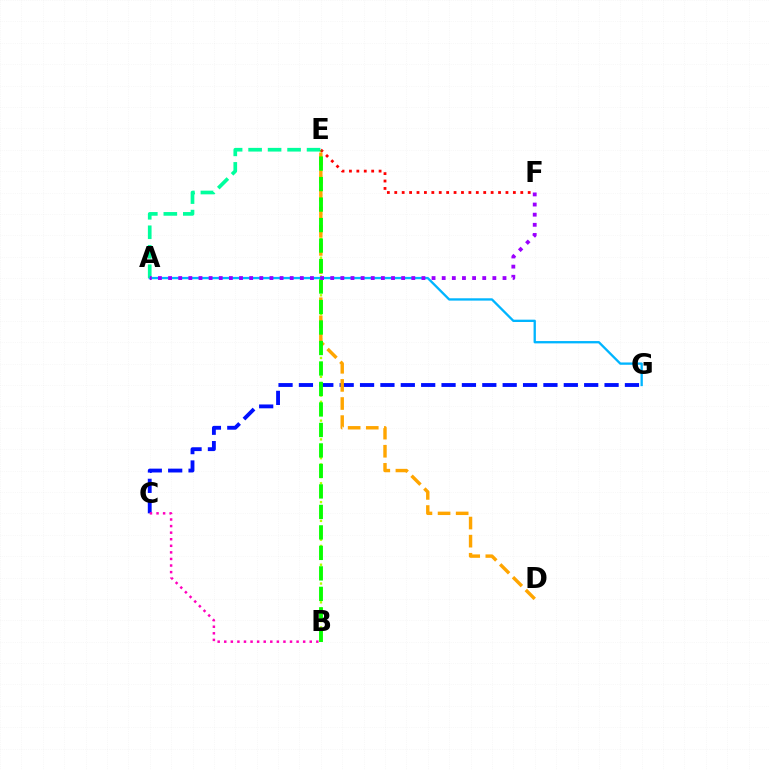{('C', 'G'): [{'color': '#0010ff', 'line_style': 'dashed', 'thickness': 2.77}], ('B', 'E'): [{'color': '#b3ff00', 'line_style': 'dotted', 'thickness': 1.7}, {'color': '#08ff00', 'line_style': 'dashed', 'thickness': 2.78}], ('E', 'F'): [{'color': '#ff0000', 'line_style': 'dotted', 'thickness': 2.01}], ('A', 'G'): [{'color': '#00b5ff', 'line_style': 'solid', 'thickness': 1.67}], ('B', 'C'): [{'color': '#ff00bd', 'line_style': 'dotted', 'thickness': 1.79}], ('D', 'E'): [{'color': '#ffa500', 'line_style': 'dashed', 'thickness': 2.46}], ('A', 'E'): [{'color': '#00ff9d', 'line_style': 'dashed', 'thickness': 2.65}], ('A', 'F'): [{'color': '#9b00ff', 'line_style': 'dotted', 'thickness': 2.75}]}